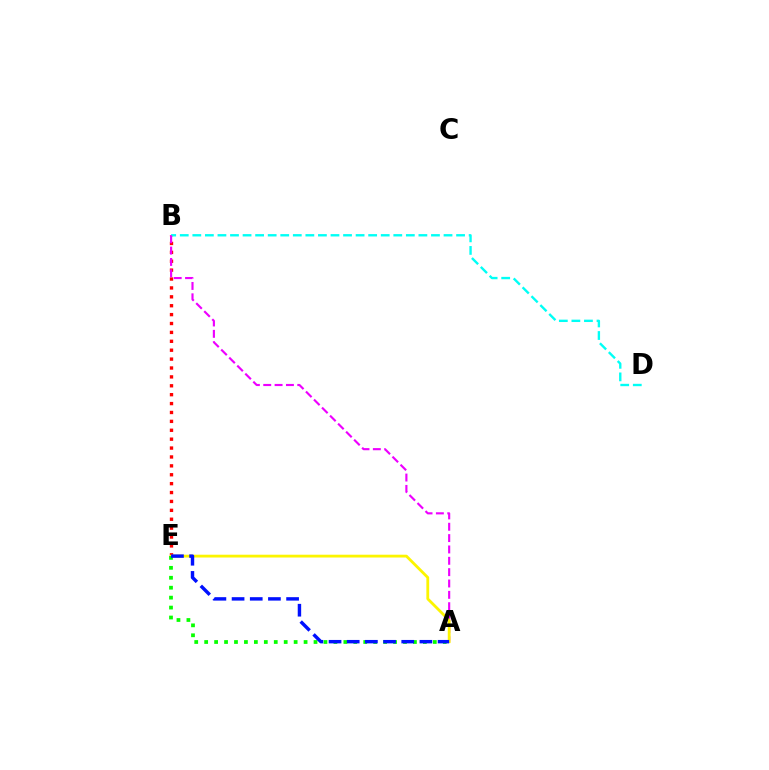{('B', 'E'): [{'color': '#ff0000', 'line_style': 'dotted', 'thickness': 2.42}], ('B', 'D'): [{'color': '#00fff6', 'line_style': 'dashed', 'thickness': 1.71}], ('A', 'B'): [{'color': '#ee00ff', 'line_style': 'dashed', 'thickness': 1.54}], ('A', 'E'): [{'color': '#fcf500', 'line_style': 'solid', 'thickness': 2.02}, {'color': '#08ff00', 'line_style': 'dotted', 'thickness': 2.7}, {'color': '#0010ff', 'line_style': 'dashed', 'thickness': 2.47}]}